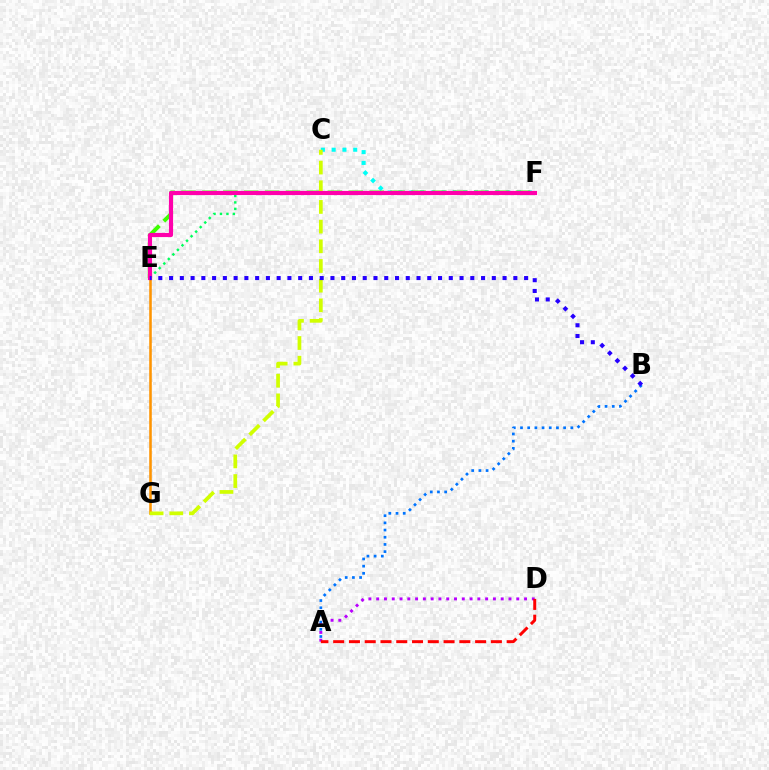{('C', 'F'): [{'color': '#00fff6', 'line_style': 'dotted', 'thickness': 2.93}], ('E', 'F'): [{'color': '#3dff00', 'line_style': 'dashed', 'thickness': 2.84}, {'color': '#00ff5c', 'line_style': 'dotted', 'thickness': 1.75}, {'color': '#ff00ac', 'line_style': 'solid', 'thickness': 2.99}], ('E', 'G'): [{'color': '#ff9400', 'line_style': 'solid', 'thickness': 1.85}], ('C', 'G'): [{'color': '#d1ff00', 'line_style': 'dashed', 'thickness': 2.67}], ('A', 'B'): [{'color': '#0074ff', 'line_style': 'dotted', 'thickness': 1.95}], ('A', 'D'): [{'color': '#b900ff', 'line_style': 'dotted', 'thickness': 2.11}, {'color': '#ff0000', 'line_style': 'dashed', 'thickness': 2.14}], ('B', 'E'): [{'color': '#2500ff', 'line_style': 'dotted', 'thickness': 2.92}]}